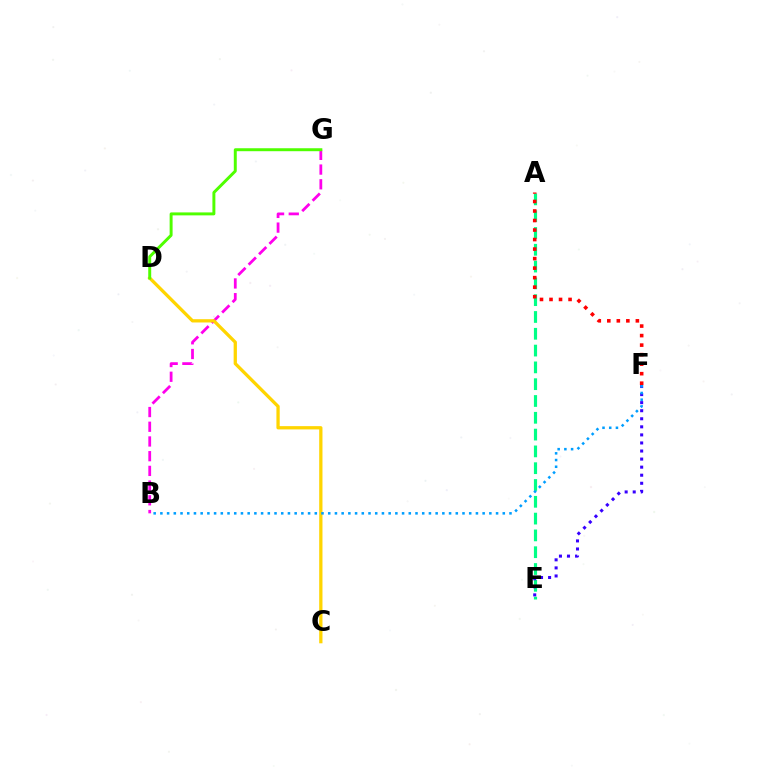{('A', 'E'): [{'color': '#00ff86', 'line_style': 'dashed', 'thickness': 2.28}], ('A', 'F'): [{'color': '#ff0000', 'line_style': 'dotted', 'thickness': 2.59}], ('B', 'G'): [{'color': '#ff00ed', 'line_style': 'dashed', 'thickness': 2.0}], ('E', 'F'): [{'color': '#3700ff', 'line_style': 'dotted', 'thickness': 2.19}], ('C', 'D'): [{'color': '#ffd500', 'line_style': 'solid', 'thickness': 2.36}], ('D', 'G'): [{'color': '#4fff00', 'line_style': 'solid', 'thickness': 2.13}], ('B', 'F'): [{'color': '#009eff', 'line_style': 'dotted', 'thickness': 1.82}]}